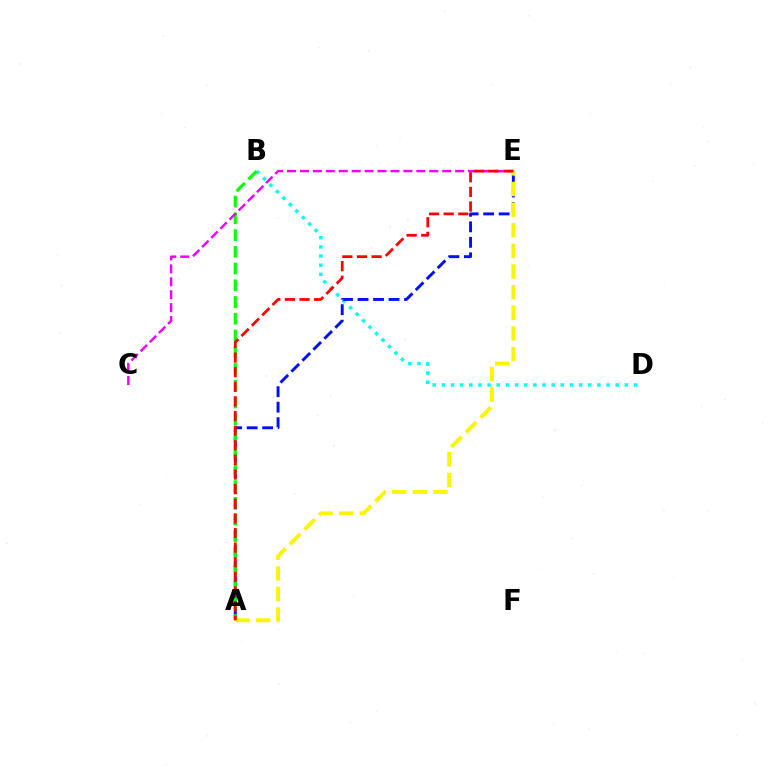{('B', 'D'): [{'color': '#00fff6', 'line_style': 'dotted', 'thickness': 2.49}], ('A', 'E'): [{'color': '#0010ff', 'line_style': 'dashed', 'thickness': 2.11}, {'color': '#fcf500', 'line_style': 'dashed', 'thickness': 2.8}, {'color': '#ff0000', 'line_style': 'dashed', 'thickness': 1.99}], ('A', 'B'): [{'color': '#08ff00', 'line_style': 'dashed', 'thickness': 2.27}], ('C', 'E'): [{'color': '#ee00ff', 'line_style': 'dashed', 'thickness': 1.76}]}